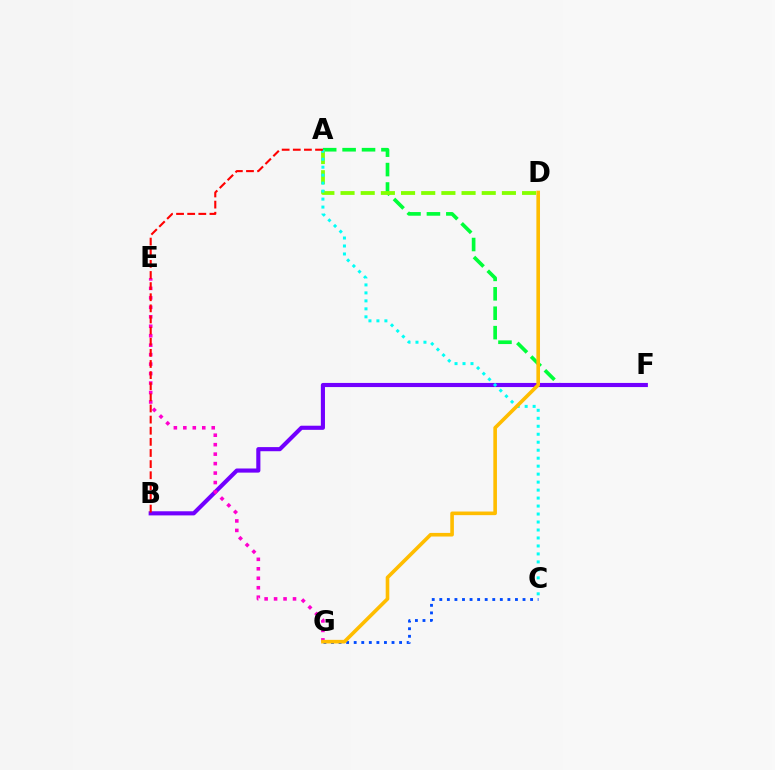{('A', 'F'): [{'color': '#00ff39', 'line_style': 'dashed', 'thickness': 2.64}], ('B', 'F'): [{'color': '#7200ff', 'line_style': 'solid', 'thickness': 2.97}], ('A', 'D'): [{'color': '#84ff00', 'line_style': 'dashed', 'thickness': 2.74}], ('E', 'G'): [{'color': '#ff00cf', 'line_style': 'dotted', 'thickness': 2.57}], ('A', 'C'): [{'color': '#00fff6', 'line_style': 'dotted', 'thickness': 2.17}], ('C', 'G'): [{'color': '#004bff', 'line_style': 'dotted', 'thickness': 2.06}], ('A', 'B'): [{'color': '#ff0000', 'line_style': 'dashed', 'thickness': 1.51}], ('D', 'G'): [{'color': '#ffbd00', 'line_style': 'solid', 'thickness': 2.6}]}